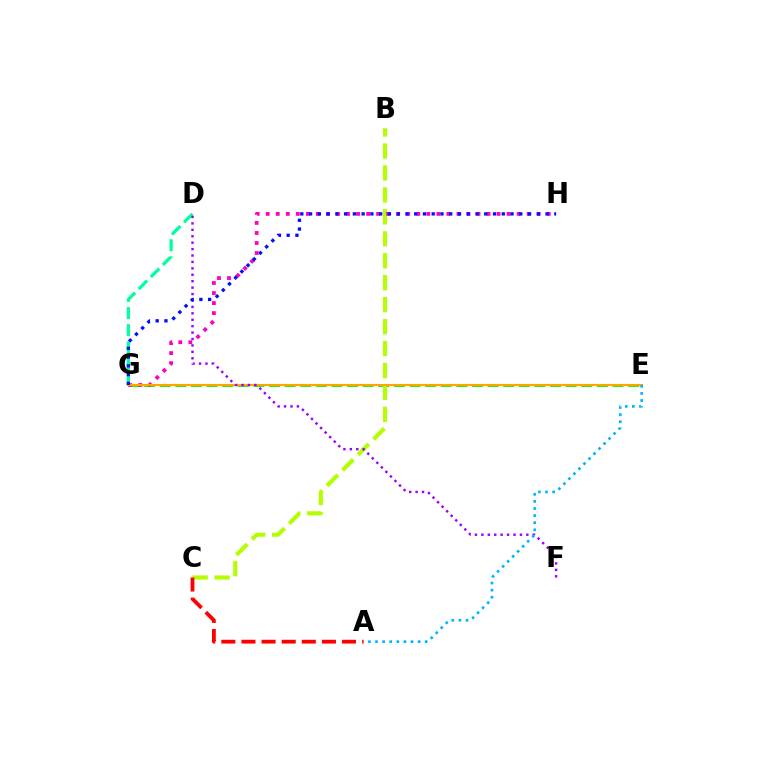{('E', 'G'): [{'color': '#08ff00', 'line_style': 'dashed', 'thickness': 2.12}, {'color': '#ffa500', 'line_style': 'solid', 'thickness': 1.51}], ('B', 'C'): [{'color': '#b3ff00', 'line_style': 'dashed', 'thickness': 2.98}], ('D', 'G'): [{'color': '#00ff9d', 'line_style': 'dashed', 'thickness': 2.32}], ('G', 'H'): [{'color': '#ff00bd', 'line_style': 'dotted', 'thickness': 2.73}, {'color': '#0010ff', 'line_style': 'dotted', 'thickness': 2.38}], ('D', 'F'): [{'color': '#9b00ff', 'line_style': 'dotted', 'thickness': 1.75}], ('A', 'C'): [{'color': '#ff0000', 'line_style': 'dashed', 'thickness': 2.73}], ('A', 'E'): [{'color': '#00b5ff', 'line_style': 'dotted', 'thickness': 1.93}]}